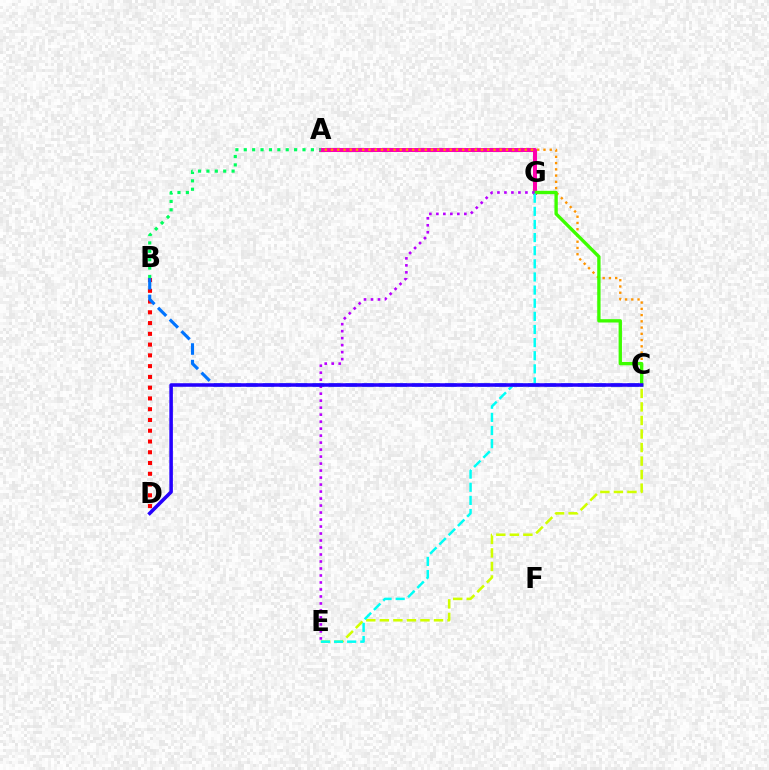{('A', 'G'): [{'color': '#ff00ac', 'line_style': 'solid', 'thickness': 2.9}], ('A', 'B'): [{'color': '#00ff5c', 'line_style': 'dotted', 'thickness': 2.28}], ('A', 'C'): [{'color': '#ff9400', 'line_style': 'dotted', 'thickness': 1.7}], ('B', 'D'): [{'color': '#ff0000', 'line_style': 'dotted', 'thickness': 2.92}], ('C', 'E'): [{'color': '#d1ff00', 'line_style': 'dashed', 'thickness': 1.84}], ('C', 'G'): [{'color': '#3dff00', 'line_style': 'solid', 'thickness': 2.41}], ('B', 'C'): [{'color': '#0074ff', 'line_style': 'dashed', 'thickness': 2.25}], ('E', 'G'): [{'color': '#b900ff', 'line_style': 'dotted', 'thickness': 1.9}, {'color': '#00fff6', 'line_style': 'dashed', 'thickness': 1.78}], ('C', 'D'): [{'color': '#2500ff', 'line_style': 'solid', 'thickness': 2.55}]}